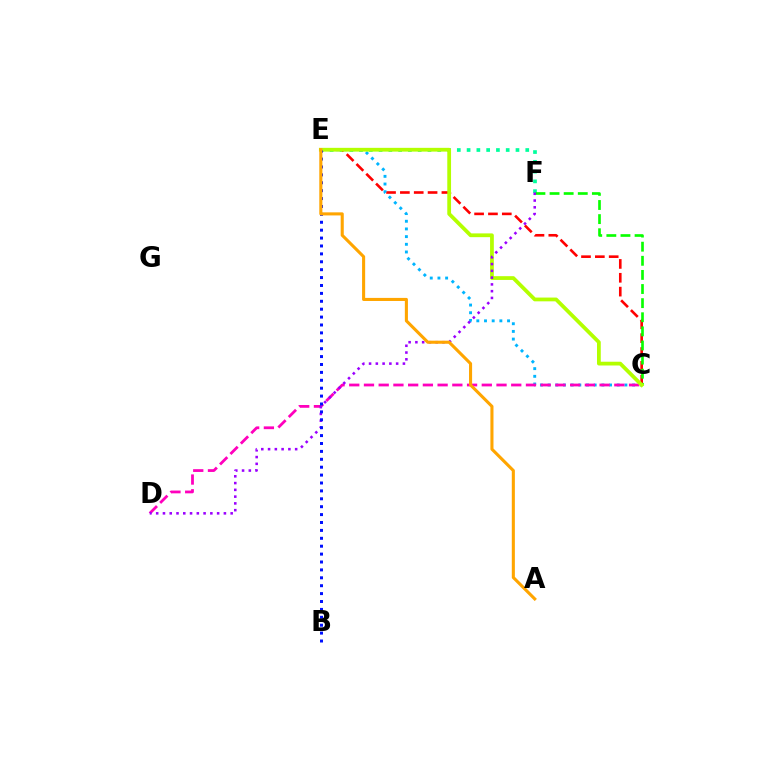{('E', 'F'): [{'color': '#00ff9d', 'line_style': 'dotted', 'thickness': 2.66}], ('C', 'E'): [{'color': '#ff0000', 'line_style': 'dashed', 'thickness': 1.88}, {'color': '#00b5ff', 'line_style': 'dotted', 'thickness': 2.09}, {'color': '#b3ff00', 'line_style': 'solid', 'thickness': 2.71}], ('C', 'F'): [{'color': '#08ff00', 'line_style': 'dashed', 'thickness': 1.92}], ('C', 'D'): [{'color': '#ff00bd', 'line_style': 'dashed', 'thickness': 2.0}], ('D', 'F'): [{'color': '#9b00ff', 'line_style': 'dotted', 'thickness': 1.84}], ('B', 'E'): [{'color': '#0010ff', 'line_style': 'dotted', 'thickness': 2.15}], ('A', 'E'): [{'color': '#ffa500', 'line_style': 'solid', 'thickness': 2.22}]}